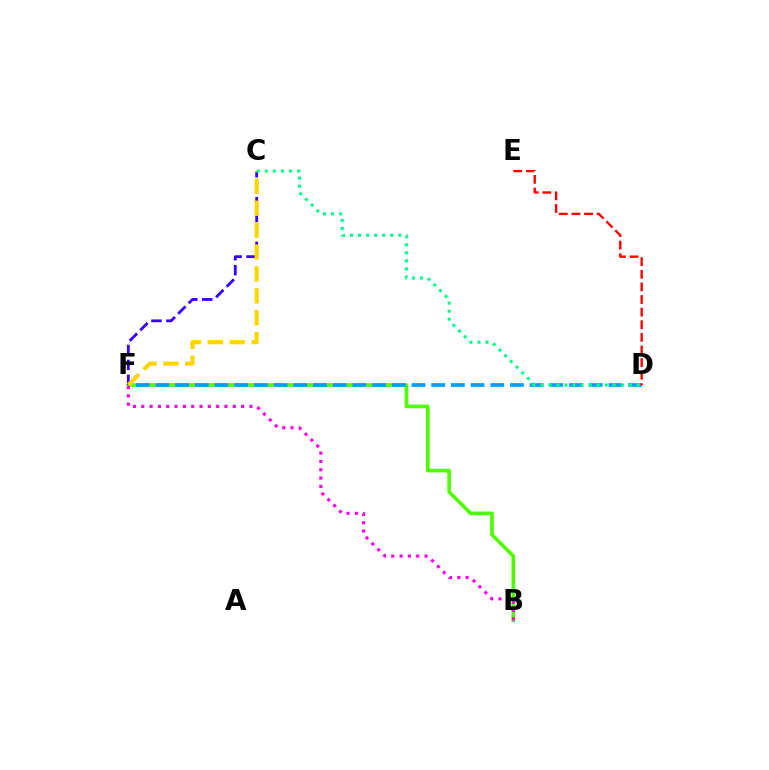{('B', 'F'): [{'color': '#4fff00', 'line_style': 'solid', 'thickness': 2.66}, {'color': '#ff00ed', 'line_style': 'dotted', 'thickness': 2.26}], ('D', 'F'): [{'color': '#009eff', 'line_style': 'dashed', 'thickness': 2.68}], ('C', 'F'): [{'color': '#3700ff', 'line_style': 'dashed', 'thickness': 2.03}, {'color': '#ffd500', 'line_style': 'dashed', 'thickness': 2.98}], ('C', 'D'): [{'color': '#00ff86', 'line_style': 'dotted', 'thickness': 2.19}], ('D', 'E'): [{'color': '#ff0000', 'line_style': 'dashed', 'thickness': 1.71}]}